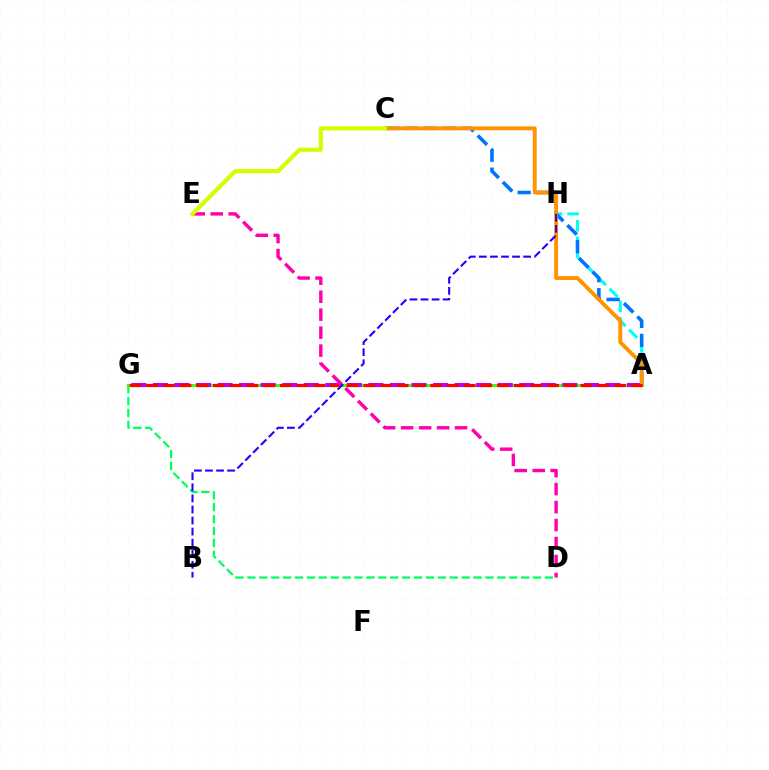{('D', 'G'): [{'color': '#00ff5c', 'line_style': 'dashed', 'thickness': 1.62}], ('A', 'H'): [{'color': '#00fff6', 'line_style': 'dashed', 'thickness': 2.22}], ('A', 'G'): [{'color': '#3dff00', 'line_style': 'solid', 'thickness': 2.25}, {'color': '#b900ff', 'line_style': 'dashed', 'thickness': 2.93}, {'color': '#ff0000', 'line_style': 'dashed', 'thickness': 2.27}], ('A', 'C'): [{'color': '#0074ff', 'line_style': 'dashed', 'thickness': 2.58}, {'color': '#ff9400', 'line_style': 'solid', 'thickness': 2.8}], ('D', 'E'): [{'color': '#ff00ac', 'line_style': 'dashed', 'thickness': 2.44}], ('C', 'E'): [{'color': '#d1ff00', 'line_style': 'solid', 'thickness': 2.99}], ('B', 'H'): [{'color': '#2500ff', 'line_style': 'dashed', 'thickness': 1.5}]}